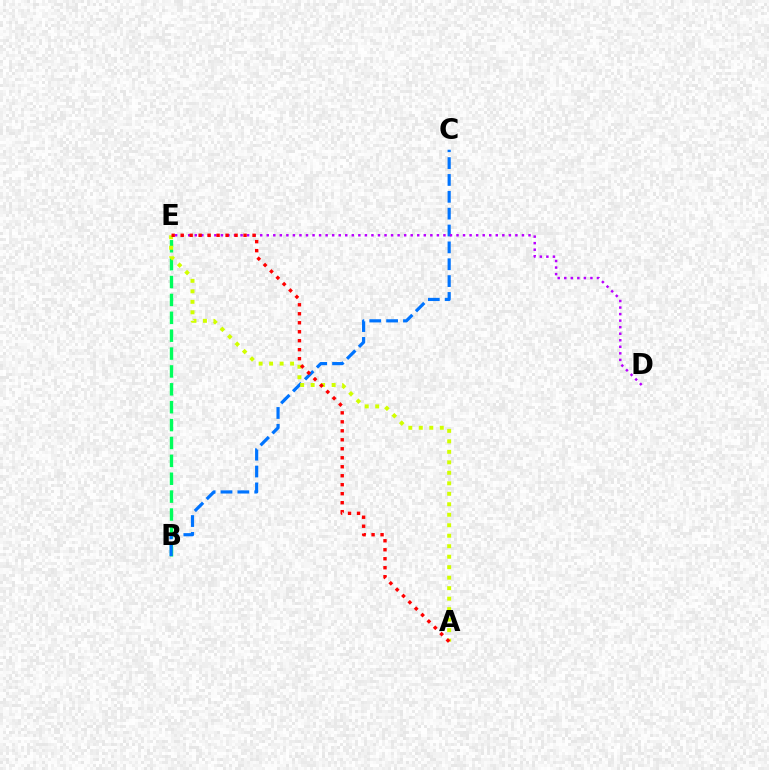{('B', 'E'): [{'color': '#00ff5c', 'line_style': 'dashed', 'thickness': 2.43}], ('B', 'C'): [{'color': '#0074ff', 'line_style': 'dashed', 'thickness': 2.29}], ('D', 'E'): [{'color': '#b900ff', 'line_style': 'dotted', 'thickness': 1.78}], ('A', 'E'): [{'color': '#d1ff00', 'line_style': 'dotted', 'thickness': 2.85}, {'color': '#ff0000', 'line_style': 'dotted', 'thickness': 2.44}]}